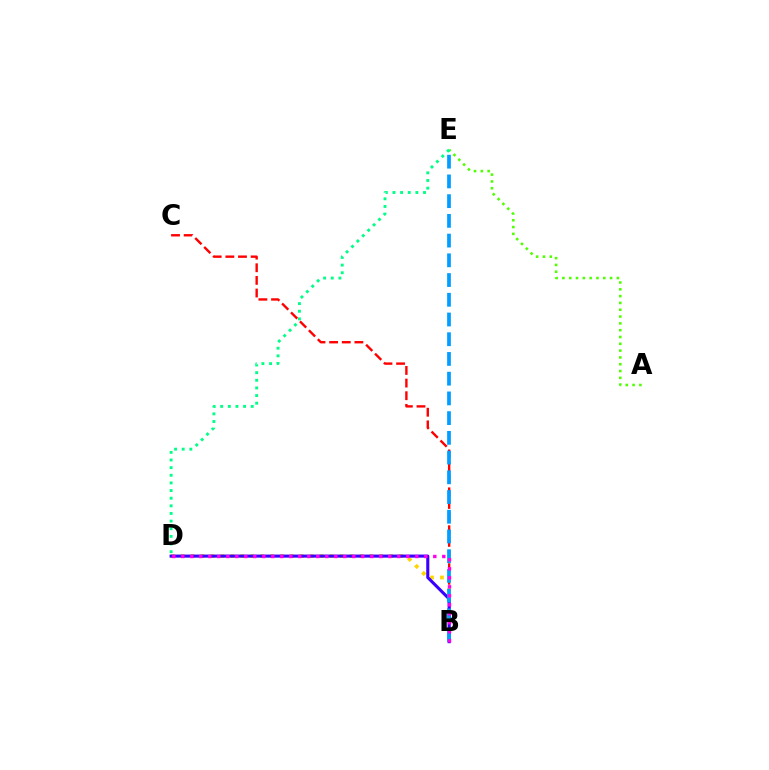{('B', 'C'): [{'color': '#ff0000', 'line_style': 'dashed', 'thickness': 1.72}], ('B', 'D'): [{'color': '#ffd500', 'line_style': 'dotted', 'thickness': 2.7}, {'color': '#3700ff', 'line_style': 'solid', 'thickness': 2.22}, {'color': '#ff00ed', 'line_style': 'dotted', 'thickness': 2.45}], ('A', 'E'): [{'color': '#4fff00', 'line_style': 'dotted', 'thickness': 1.85}], ('B', 'E'): [{'color': '#009eff', 'line_style': 'dashed', 'thickness': 2.68}], ('D', 'E'): [{'color': '#00ff86', 'line_style': 'dotted', 'thickness': 2.08}]}